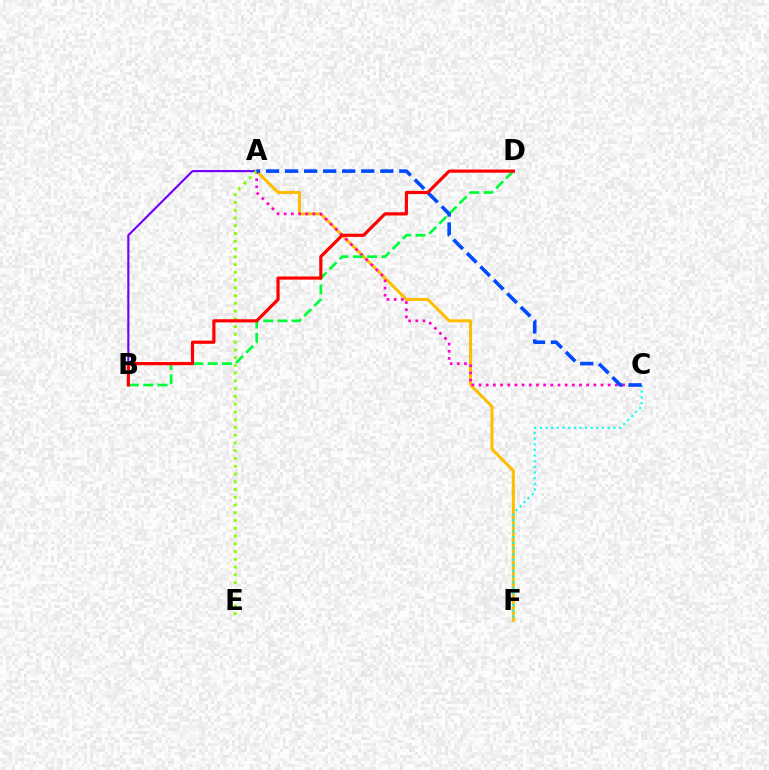{('A', 'F'): [{'color': '#ffbd00', 'line_style': 'solid', 'thickness': 2.17}], ('A', 'C'): [{'color': '#ff00cf', 'line_style': 'dotted', 'thickness': 1.95}, {'color': '#004bff', 'line_style': 'dashed', 'thickness': 2.59}], ('B', 'D'): [{'color': '#00ff39', 'line_style': 'dashed', 'thickness': 1.94}, {'color': '#ff0000', 'line_style': 'solid', 'thickness': 2.28}], ('C', 'F'): [{'color': '#00fff6', 'line_style': 'dotted', 'thickness': 1.54}], ('A', 'B'): [{'color': '#7200ff', 'line_style': 'solid', 'thickness': 1.54}], ('A', 'E'): [{'color': '#84ff00', 'line_style': 'dotted', 'thickness': 2.11}]}